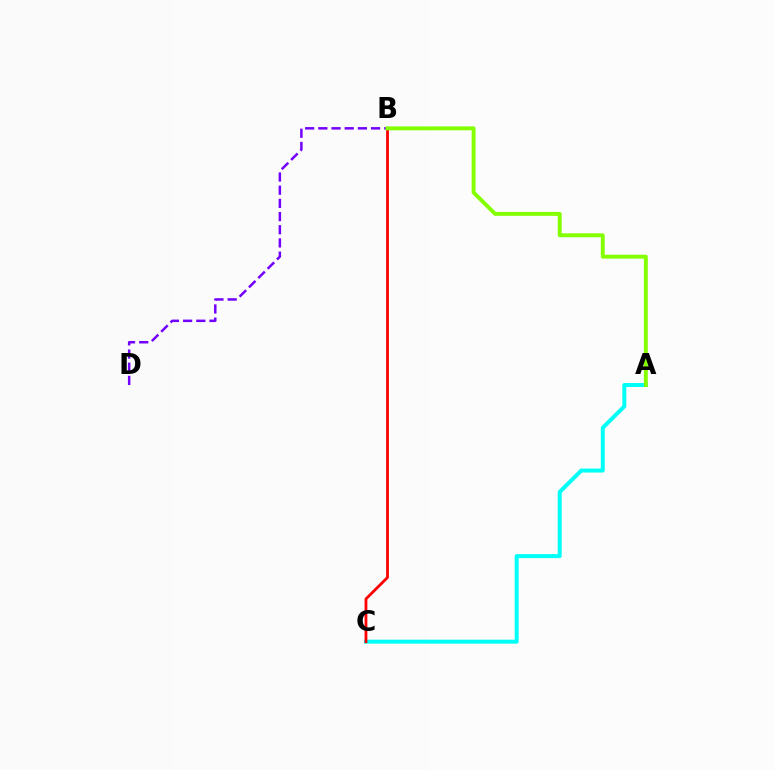{('A', 'C'): [{'color': '#00fff6', 'line_style': 'solid', 'thickness': 2.86}], ('B', 'C'): [{'color': '#ff0000', 'line_style': 'solid', 'thickness': 2.01}], ('B', 'D'): [{'color': '#7200ff', 'line_style': 'dashed', 'thickness': 1.79}], ('A', 'B'): [{'color': '#84ff00', 'line_style': 'solid', 'thickness': 2.82}]}